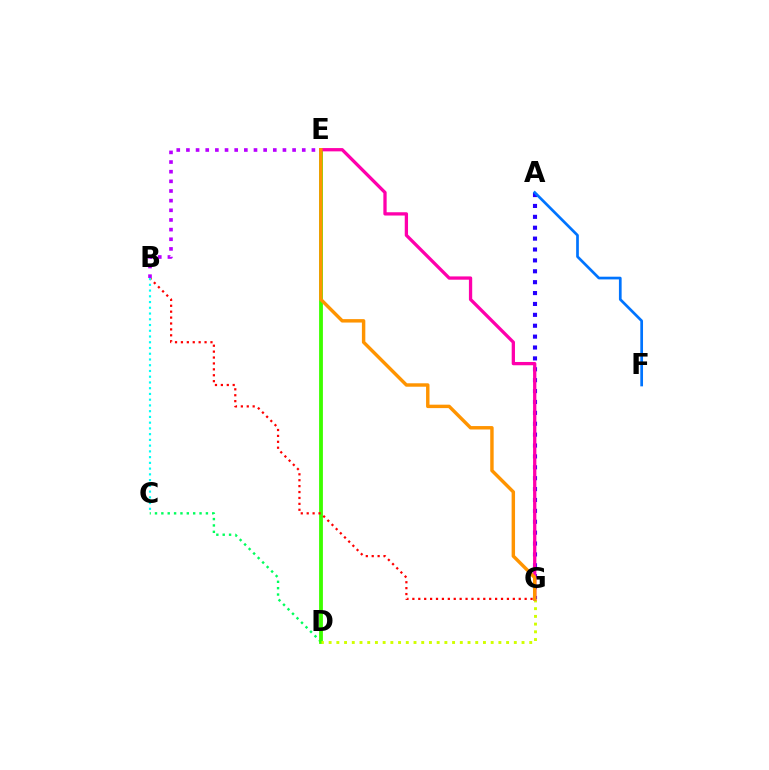{('C', 'D'): [{'color': '#00ff5c', 'line_style': 'dotted', 'thickness': 1.73}], ('A', 'G'): [{'color': '#2500ff', 'line_style': 'dotted', 'thickness': 2.96}], ('D', 'E'): [{'color': '#3dff00', 'line_style': 'solid', 'thickness': 2.75}], ('B', 'G'): [{'color': '#ff0000', 'line_style': 'dotted', 'thickness': 1.61}], ('B', 'E'): [{'color': '#b900ff', 'line_style': 'dotted', 'thickness': 2.62}], ('A', 'F'): [{'color': '#0074ff', 'line_style': 'solid', 'thickness': 1.95}], ('B', 'C'): [{'color': '#00fff6', 'line_style': 'dotted', 'thickness': 1.56}], ('D', 'G'): [{'color': '#d1ff00', 'line_style': 'dotted', 'thickness': 2.1}], ('E', 'G'): [{'color': '#ff00ac', 'line_style': 'solid', 'thickness': 2.37}, {'color': '#ff9400', 'line_style': 'solid', 'thickness': 2.47}]}